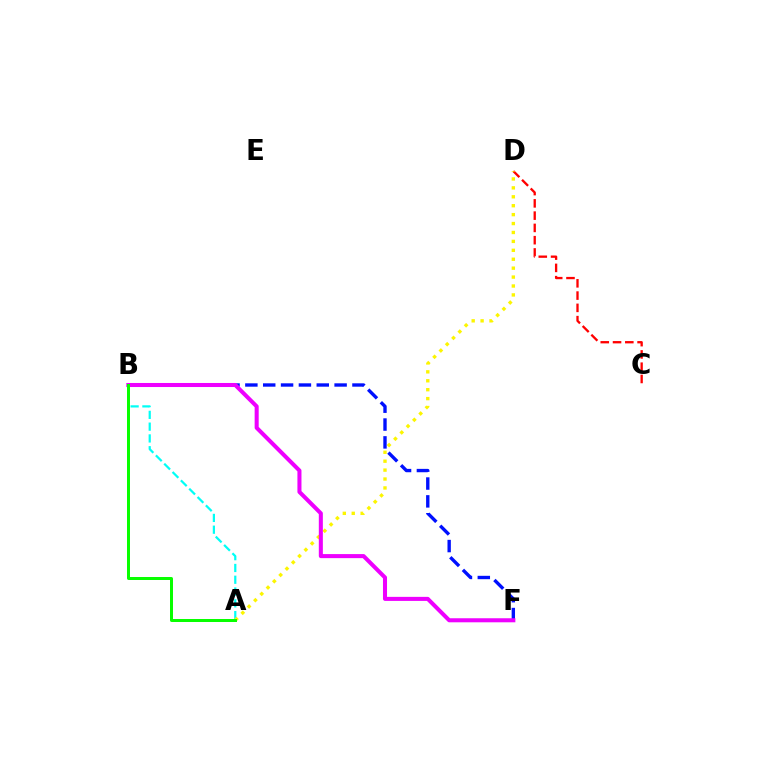{('C', 'D'): [{'color': '#ff0000', 'line_style': 'dashed', 'thickness': 1.67}], ('B', 'F'): [{'color': '#0010ff', 'line_style': 'dashed', 'thickness': 2.42}, {'color': '#ee00ff', 'line_style': 'solid', 'thickness': 2.91}], ('A', 'B'): [{'color': '#00fff6', 'line_style': 'dashed', 'thickness': 1.6}, {'color': '#08ff00', 'line_style': 'solid', 'thickness': 2.15}], ('A', 'D'): [{'color': '#fcf500', 'line_style': 'dotted', 'thickness': 2.42}]}